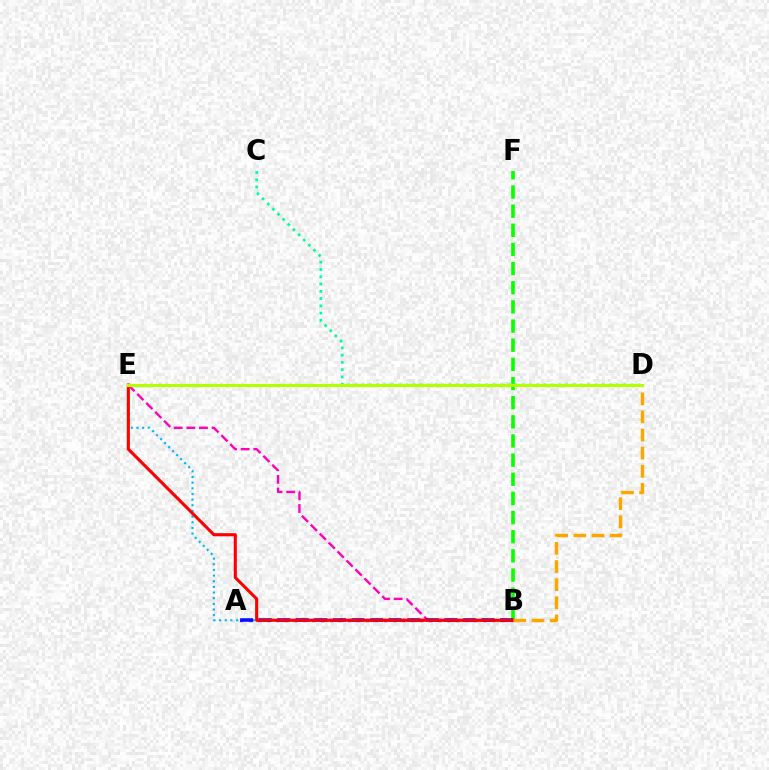{('B', 'F'): [{'color': '#08ff00', 'line_style': 'dashed', 'thickness': 2.6}], ('B', 'E'): [{'color': '#ff00bd', 'line_style': 'dashed', 'thickness': 1.72}, {'color': '#00b5ff', 'line_style': 'dotted', 'thickness': 1.54}, {'color': '#ff0000', 'line_style': 'solid', 'thickness': 2.22}], ('A', 'B'): [{'color': '#9b00ff', 'line_style': 'dotted', 'thickness': 2.45}, {'color': '#0010ff', 'line_style': 'dashed', 'thickness': 2.52}], ('C', 'D'): [{'color': '#00ff9d', 'line_style': 'dotted', 'thickness': 1.97}], ('B', 'D'): [{'color': '#ffa500', 'line_style': 'dashed', 'thickness': 2.46}], ('D', 'E'): [{'color': '#b3ff00', 'line_style': 'solid', 'thickness': 2.25}]}